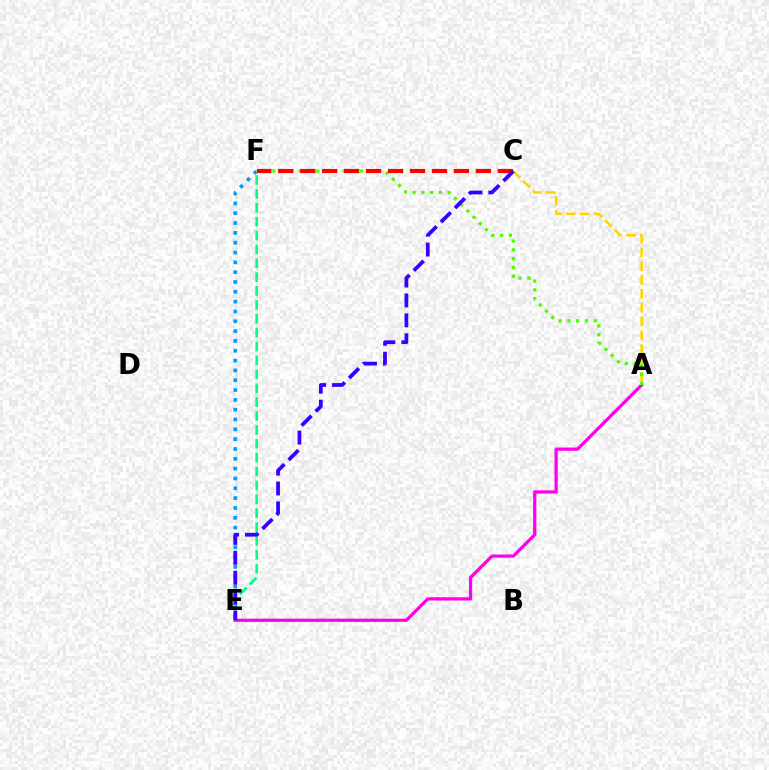{('E', 'F'): [{'color': '#009eff', 'line_style': 'dotted', 'thickness': 2.67}, {'color': '#00ff86', 'line_style': 'dashed', 'thickness': 1.89}], ('A', 'C'): [{'color': '#ffd500', 'line_style': 'dashed', 'thickness': 1.88}], ('A', 'E'): [{'color': '#ff00ed', 'line_style': 'solid', 'thickness': 2.33}], ('A', 'F'): [{'color': '#4fff00', 'line_style': 'dotted', 'thickness': 2.38}], ('C', 'F'): [{'color': '#ff0000', 'line_style': 'dashed', 'thickness': 2.98}], ('C', 'E'): [{'color': '#3700ff', 'line_style': 'dashed', 'thickness': 2.71}]}